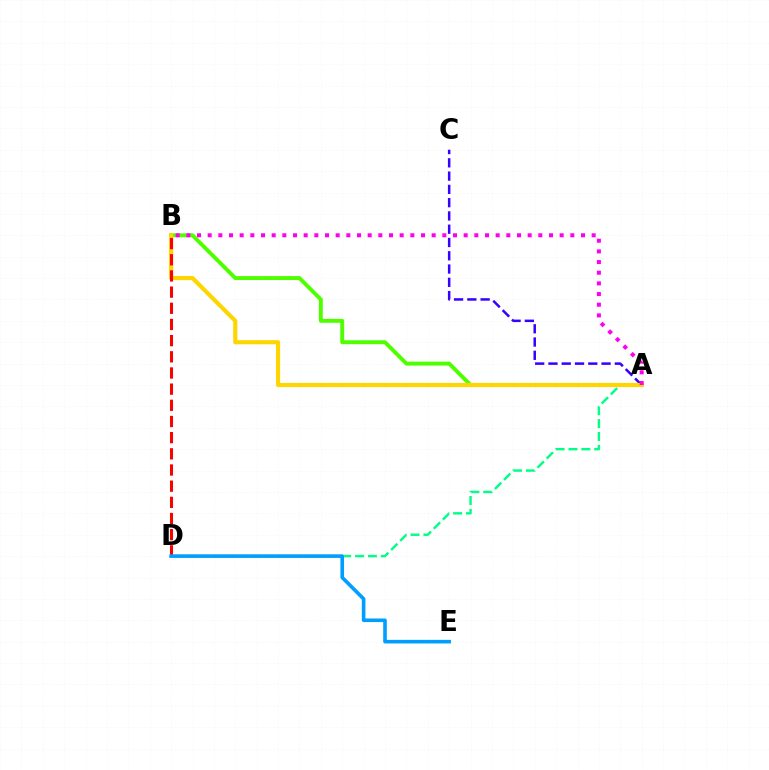{('A', 'C'): [{'color': '#3700ff', 'line_style': 'dashed', 'thickness': 1.8}], ('A', 'B'): [{'color': '#4fff00', 'line_style': 'solid', 'thickness': 2.82}, {'color': '#ffd500', 'line_style': 'solid', 'thickness': 2.97}, {'color': '#ff00ed', 'line_style': 'dotted', 'thickness': 2.9}], ('A', 'D'): [{'color': '#00ff86', 'line_style': 'dashed', 'thickness': 1.75}], ('B', 'D'): [{'color': '#ff0000', 'line_style': 'dashed', 'thickness': 2.2}], ('D', 'E'): [{'color': '#009eff', 'line_style': 'solid', 'thickness': 2.59}]}